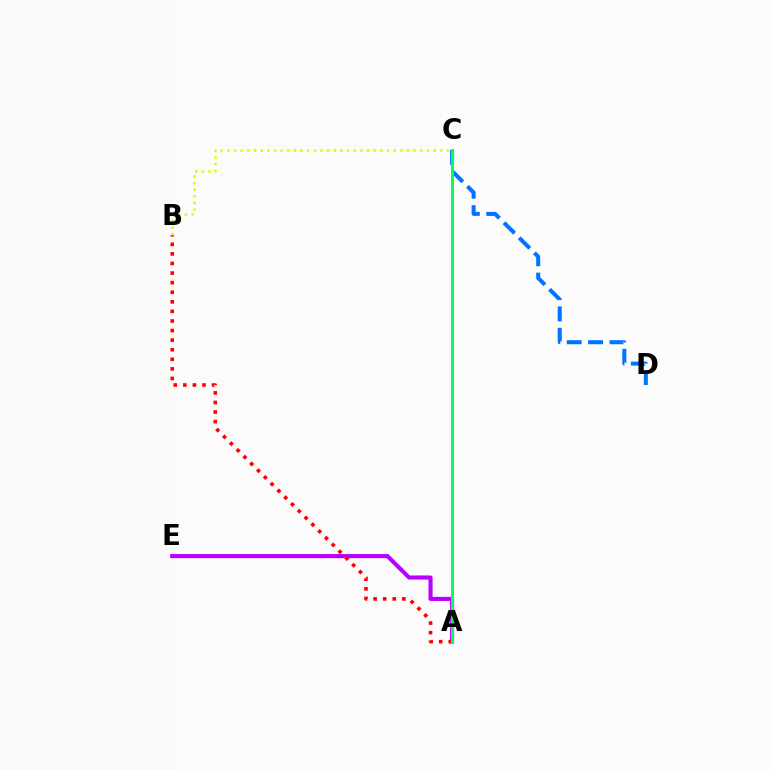{('A', 'E'): [{'color': '#b900ff', 'line_style': 'solid', 'thickness': 2.95}], ('B', 'C'): [{'color': '#d1ff00', 'line_style': 'dotted', 'thickness': 1.81}], ('C', 'D'): [{'color': '#0074ff', 'line_style': 'dashed', 'thickness': 2.91}], ('A', 'B'): [{'color': '#ff0000', 'line_style': 'dotted', 'thickness': 2.6}], ('A', 'C'): [{'color': '#00ff5c', 'line_style': 'solid', 'thickness': 2.17}]}